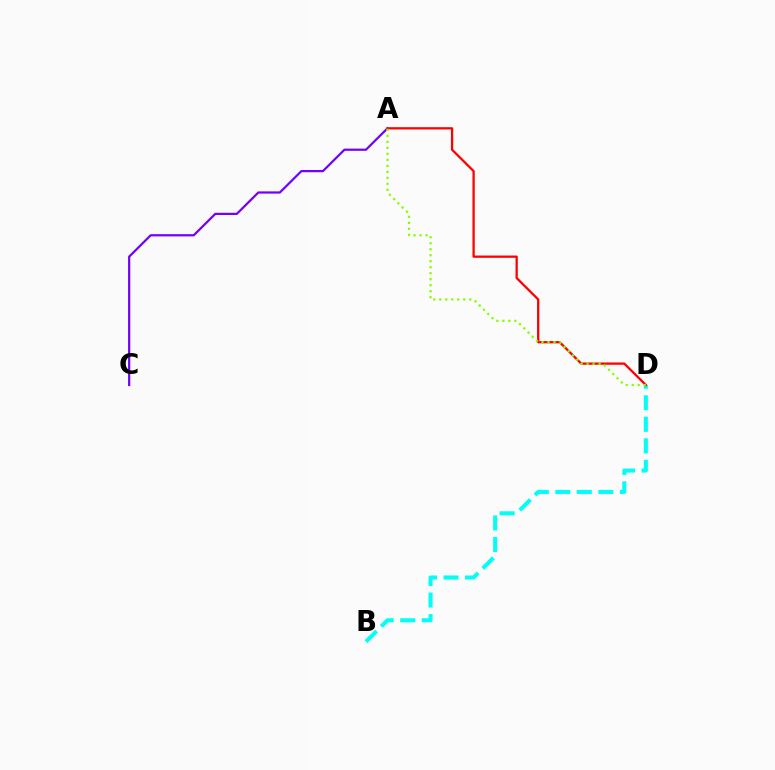{('A', 'C'): [{'color': '#7200ff', 'line_style': 'solid', 'thickness': 1.6}], ('B', 'D'): [{'color': '#00fff6', 'line_style': 'dashed', 'thickness': 2.92}], ('A', 'D'): [{'color': '#ff0000', 'line_style': 'solid', 'thickness': 1.64}, {'color': '#84ff00', 'line_style': 'dotted', 'thickness': 1.63}]}